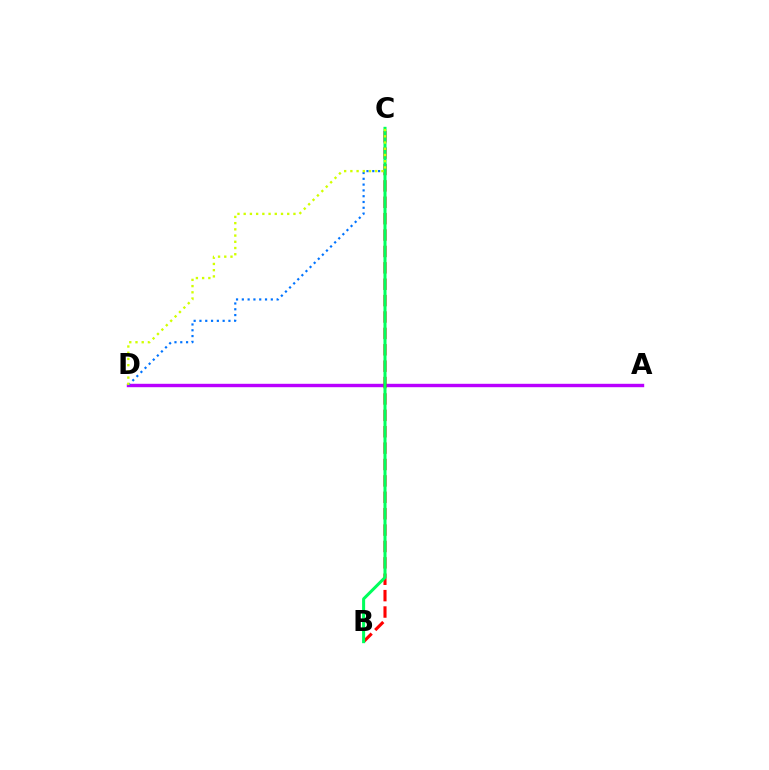{('A', 'D'): [{'color': '#b900ff', 'line_style': 'solid', 'thickness': 2.45}], ('B', 'C'): [{'color': '#ff0000', 'line_style': 'dashed', 'thickness': 2.23}, {'color': '#00ff5c', 'line_style': 'solid', 'thickness': 2.18}], ('C', 'D'): [{'color': '#0074ff', 'line_style': 'dotted', 'thickness': 1.57}, {'color': '#d1ff00', 'line_style': 'dotted', 'thickness': 1.69}]}